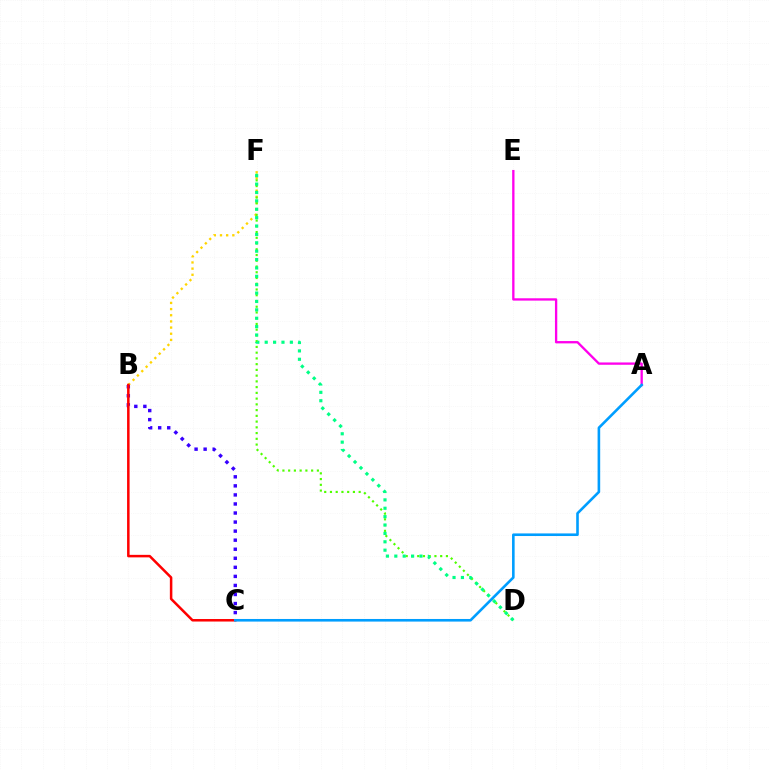{('B', 'F'): [{'color': '#ffd500', 'line_style': 'dotted', 'thickness': 1.67}], ('B', 'C'): [{'color': '#3700ff', 'line_style': 'dotted', 'thickness': 2.46}, {'color': '#ff0000', 'line_style': 'solid', 'thickness': 1.81}], ('A', 'E'): [{'color': '#ff00ed', 'line_style': 'solid', 'thickness': 1.68}], ('D', 'F'): [{'color': '#4fff00', 'line_style': 'dotted', 'thickness': 1.56}, {'color': '#00ff86', 'line_style': 'dotted', 'thickness': 2.28}], ('A', 'C'): [{'color': '#009eff', 'line_style': 'solid', 'thickness': 1.88}]}